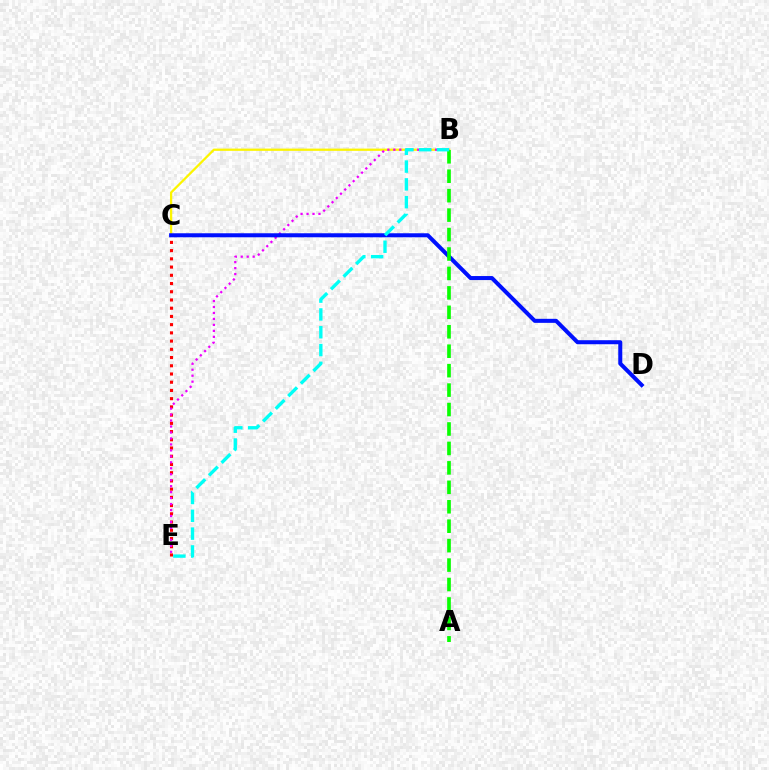{('C', 'E'): [{'color': '#ff0000', 'line_style': 'dotted', 'thickness': 2.23}], ('B', 'C'): [{'color': '#fcf500', 'line_style': 'solid', 'thickness': 1.63}], ('B', 'E'): [{'color': '#ee00ff', 'line_style': 'dotted', 'thickness': 1.62}, {'color': '#00fff6', 'line_style': 'dashed', 'thickness': 2.42}], ('C', 'D'): [{'color': '#0010ff', 'line_style': 'solid', 'thickness': 2.9}], ('A', 'B'): [{'color': '#08ff00', 'line_style': 'dashed', 'thickness': 2.64}]}